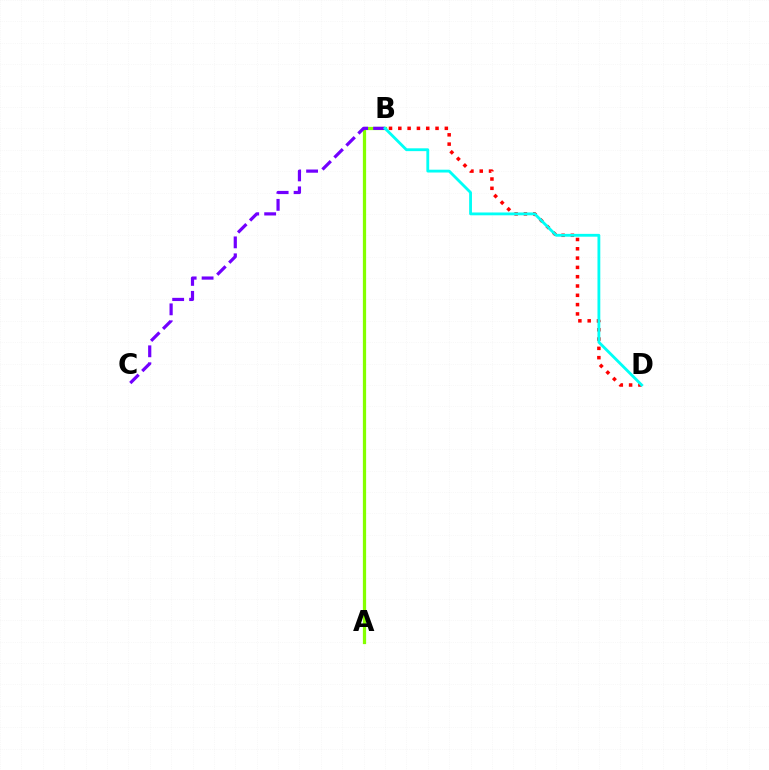{('A', 'B'): [{'color': '#84ff00', 'line_style': 'solid', 'thickness': 2.33}], ('B', 'D'): [{'color': '#ff0000', 'line_style': 'dotted', 'thickness': 2.53}, {'color': '#00fff6', 'line_style': 'solid', 'thickness': 2.03}], ('B', 'C'): [{'color': '#7200ff', 'line_style': 'dashed', 'thickness': 2.3}]}